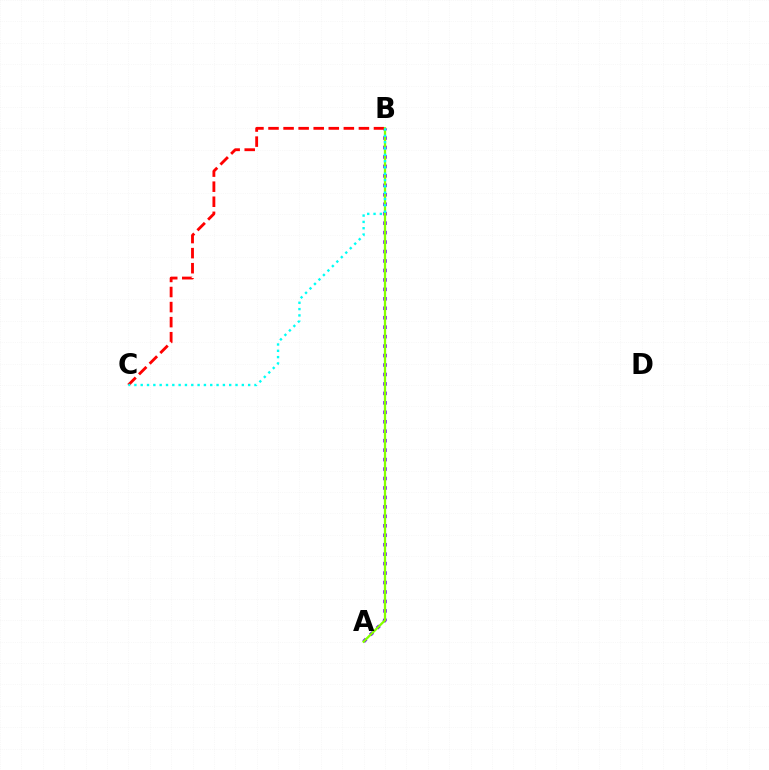{('A', 'B'): [{'color': '#7200ff', 'line_style': 'dotted', 'thickness': 2.57}, {'color': '#84ff00', 'line_style': 'solid', 'thickness': 1.64}], ('B', 'C'): [{'color': '#ff0000', 'line_style': 'dashed', 'thickness': 2.05}, {'color': '#00fff6', 'line_style': 'dotted', 'thickness': 1.72}]}